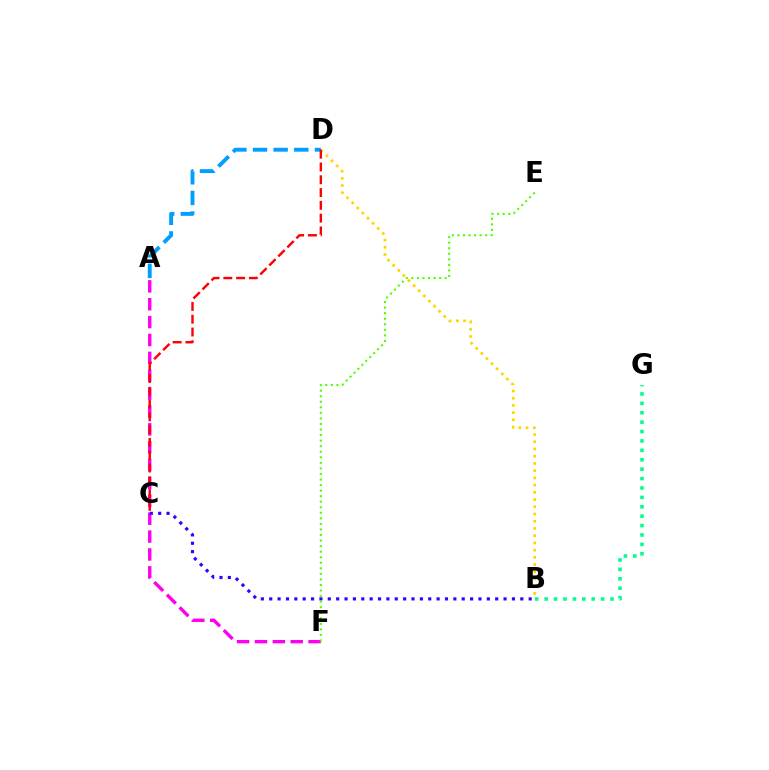{('B', 'G'): [{'color': '#00ff86', 'line_style': 'dotted', 'thickness': 2.55}], ('A', 'F'): [{'color': '#ff00ed', 'line_style': 'dashed', 'thickness': 2.43}], ('B', 'C'): [{'color': '#3700ff', 'line_style': 'dotted', 'thickness': 2.27}], ('B', 'D'): [{'color': '#ffd500', 'line_style': 'dotted', 'thickness': 1.96}], ('A', 'D'): [{'color': '#009eff', 'line_style': 'dashed', 'thickness': 2.8}], ('E', 'F'): [{'color': '#4fff00', 'line_style': 'dotted', 'thickness': 1.51}], ('C', 'D'): [{'color': '#ff0000', 'line_style': 'dashed', 'thickness': 1.74}]}